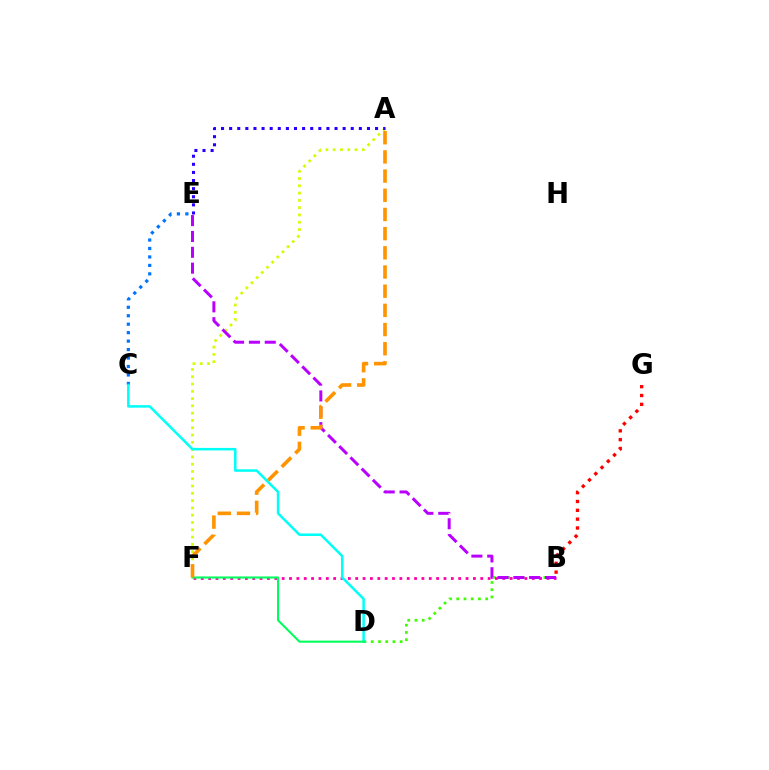{('B', 'G'): [{'color': '#ff0000', 'line_style': 'dotted', 'thickness': 2.4}], ('A', 'F'): [{'color': '#d1ff00', 'line_style': 'dotted', 'thickness': 1.98}, {'color': '#ff9400', 'line_style': 'dashed', 'thickness': 2.61}], ('B', 'D'): [{'color': '#3dff00', 'line_style': 'dotted', 'thickness': 1.97}], ('B', 'F'): [{'color': '#ff00ac', 'line_style': 'dotted', 'thickness': 2.0}], ('C', 'E'): [{'color': '#0074ff', 'line_style': 'dotted', 'thickness': 2.3}], ('A', 'E'): [{'color': '#2500ff', 'line_style': 'dotted', 'thickness': 2.2}], ('B', 'E'): [{'color': '#b900ff', 'line_style': 'dashed', 'thickness': 2.15}], ('C', 'D'): [{'color': '#00fff6', 'line_style': 'solid', 'thickness': 1.81}], ('D', 'F'): [{'color': '#00ff5c', 'line_style': 'solid', 'thickness': 1.5}]}